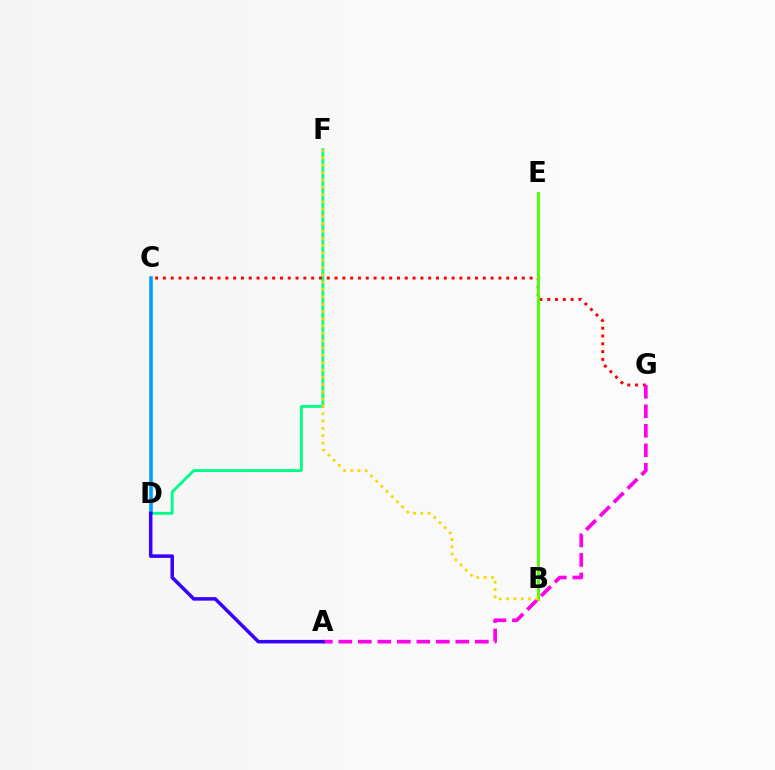{('D', 'F'): [{'color': '#00ff86', 'line_style': 'solid', 'thickness': 2.06}], ('C', 'D'): [{'color': '#009eff', 'line_style': 'solid', 'thickness': 2.56}], ('C', 'G'): [{'color': '#ff0000', 'line_style': 'dotted', 'thickness': 2.12}], ('B', 'E'): [{'color': '#4fff00', 'line_style': 'solid', 'thickness': 2.11}], ('A', 'G'): [{'color': '#ff00ed', 'line_style': 'dashed', 'thickness': 2.65}], ('B', 'F'): [{'color': '#ffd500', 'line_style': 'dotted', 'thickness': 1.99}], ('A', 'D'): [{'color': '#3700ff', 'line_style': 'solid', 'thickness': 2.53}]}